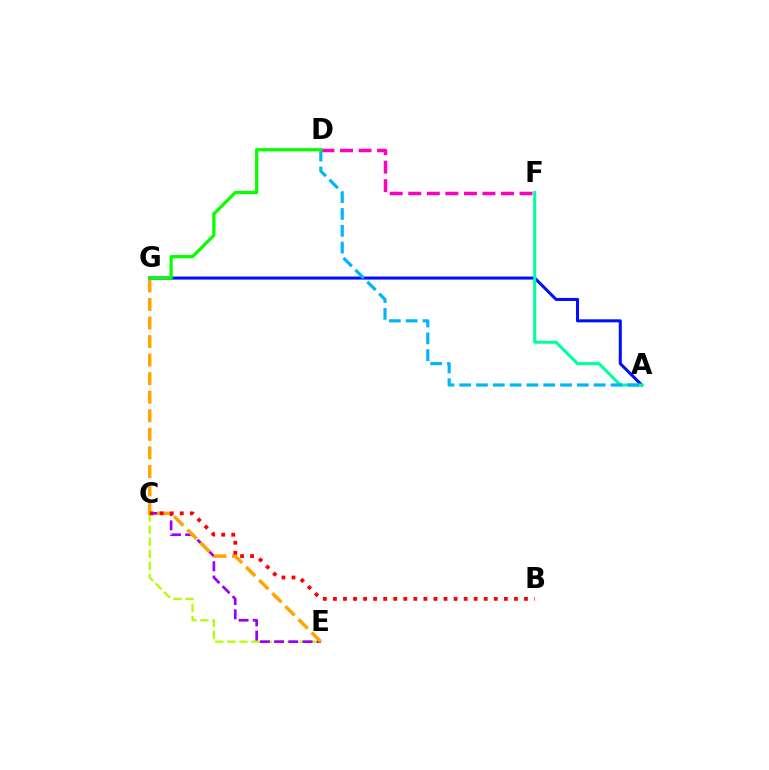{('A', 'G'): [{'color': '#0010ff', 'line_style': 'solid', 'thickness': 2.19}], ('C', 'E'): [{'color': '#b3ff00', 'line_style': 'dashed', 'thickness': 1.64}, {'color': '#9b00ff', 'line_style': 'dashed', 'thickness': 1.93}], ('D', 'F'): [{'color': '#ff00bd', 'line_style': 'dashed', 'thickness': 2.52}], ('E', 'G'): [{'color': '#ffa500', 'line_style': 'dashed', 'thickness': 2.52}], ('B', 'C'): [{'color': '#ff0000', 'line_style': 'dotted', 'thickness': 2.73}], ('A', 'F'): [{'color': '#00ff9d', 'line_style': 'solid', 'thickness': 2.19}], ('A', 'D'): [{'color': '#00b5ff', 'line_style': 'dashed', 'thickness': 2.28}], ('D', 'G'): [{'color': '#08ff00', 'line_style': 'solid', 'thickness': 2.34}]}